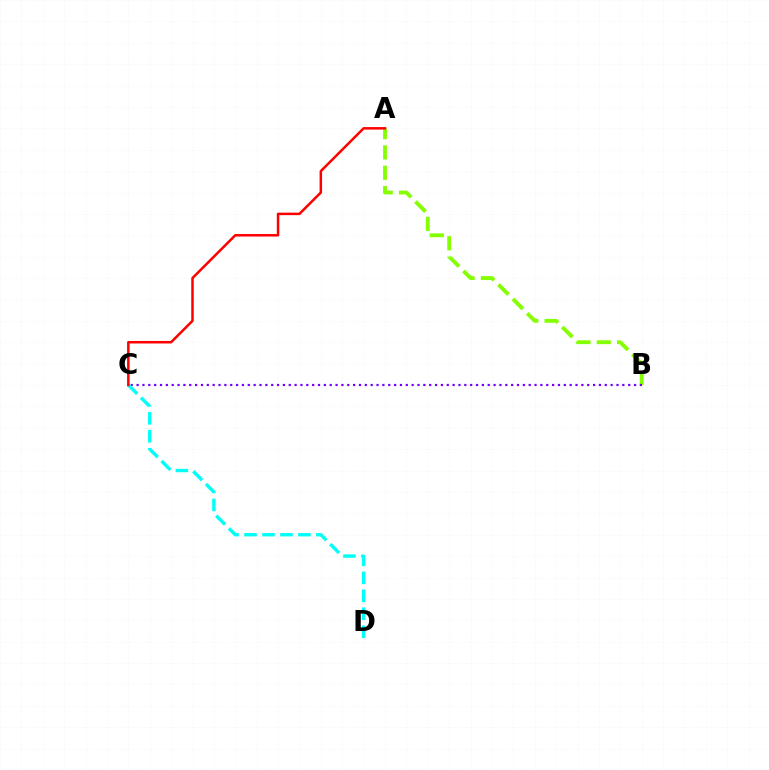{('A', 'B'): [{'color': '#84ff00', 'line_style': 'dashed', 'thickness': 2.76}], ('B', 'C'): [{'color': '#7200ff', 'line_style': 'dotted', 'thickness': 1.59}], ('C', 'D'): [{'color': '#00fff6', 'line_style': 'dashed', 'thickness': 2.44}], ('A', 'C'): [{'color': '#ff0000', 'line_style': 'solid', 'thickness': 1.81}]}